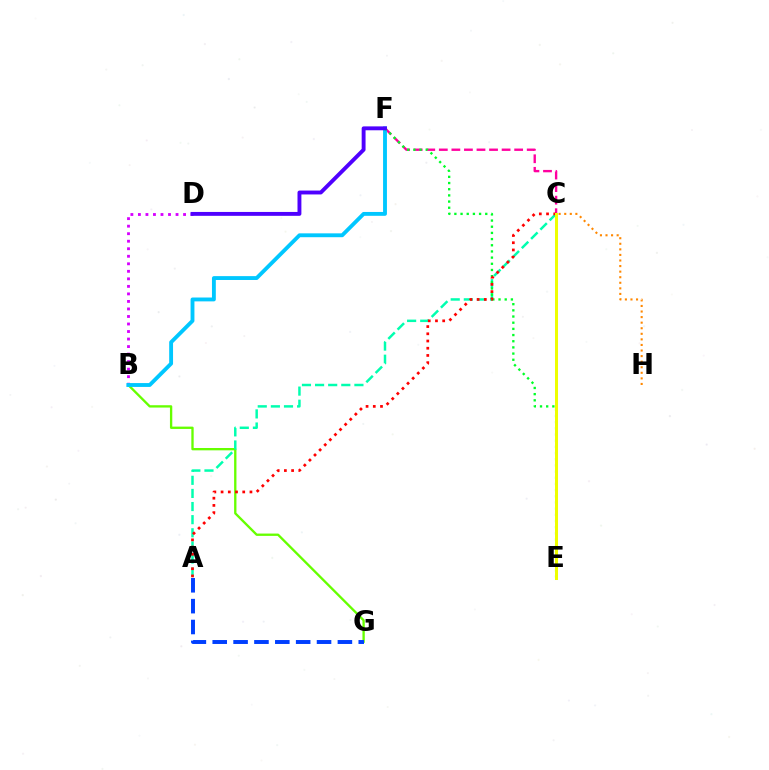{('B', 'G'): [{'color': '#66ff00', 'line_style': 'solid', 'thickness': 1.68}], ('B', 'D'): [{'color': '#d600ff', 'line_style': 'dotted', 'thickness': 2.04}], ('A', 'C'): [{'color': '#00ffaf', 'line_style': 'dashed', 'thickness': 1.78}, {'color': '#ff0000', 'line_style': 'dotted', 'thickness': 1.96}], ('C', 'F'): [{'color': '#ff00a0', 'line_style': 'dashed', 'thickness': 1.71}], ('A', 'G'): [{'color': '#003fff', 'line_style': 'dashed', 'thickness': 2.83}], ('B', 'F'): [{'color': '#00c7ff', 'line_style': 'solid', 'thickness': 2.78}], ('C', 'H'): [{'color': '#ff8800', 'line_style': 'dotted', 'thickness': 1.51}], ('E', 'F'): [{'color': '#00ff27', 'line_style': 'dotted', 'thickness': 1.68}], ('D', 'F'): [{'color': '#4f00ff', 'line_style': 'solid', 'thickness': 2.8}], ('C', 'E'): [{'color': '#eeff00', 'line_style': 'solid', 'thickness': 2.17}]}